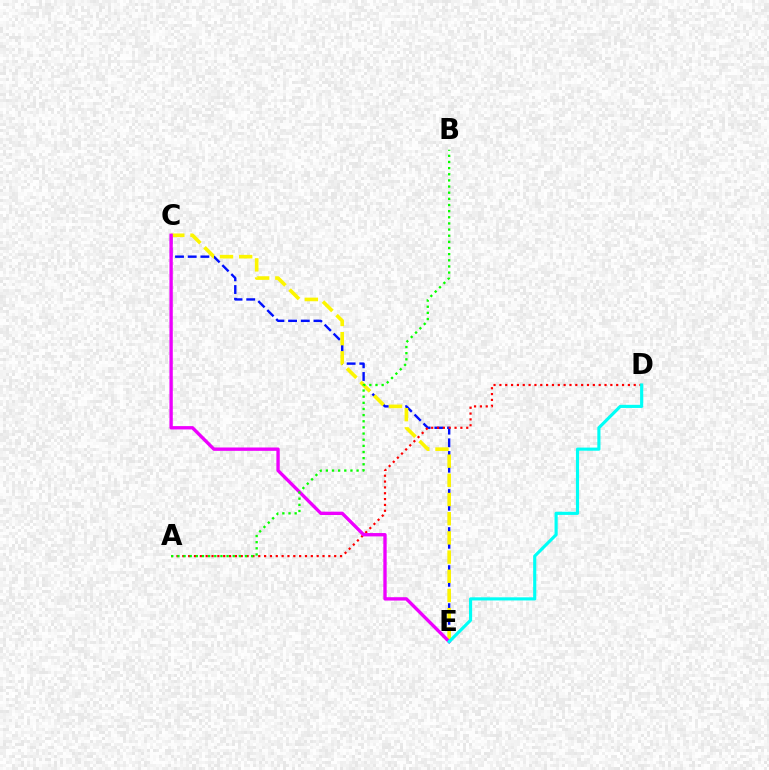{('C', 'E'): [{'color': '#0010ff', 'line_style': 'dashed', 'thickness': 1.72}, {'color': '#fcf500', 'line_style': 'dashed', 'thickness': 2.61}, {'color': '#ee00ff', 'line_style': 'solid', 'thickness': 2.41}], ('A', 'D'): [{'color': '#ff0000', 'line_style': 'dotted', 'thickness': 1.59}], ('D', 'E'): [{'color': '#00fff6', 'line_style': 'solid', 'thickness': 2.26}], ('A', 'B'): [{'color': '#08ff00', 'line_style': 'dotted', 'thickness': 1.67}]}